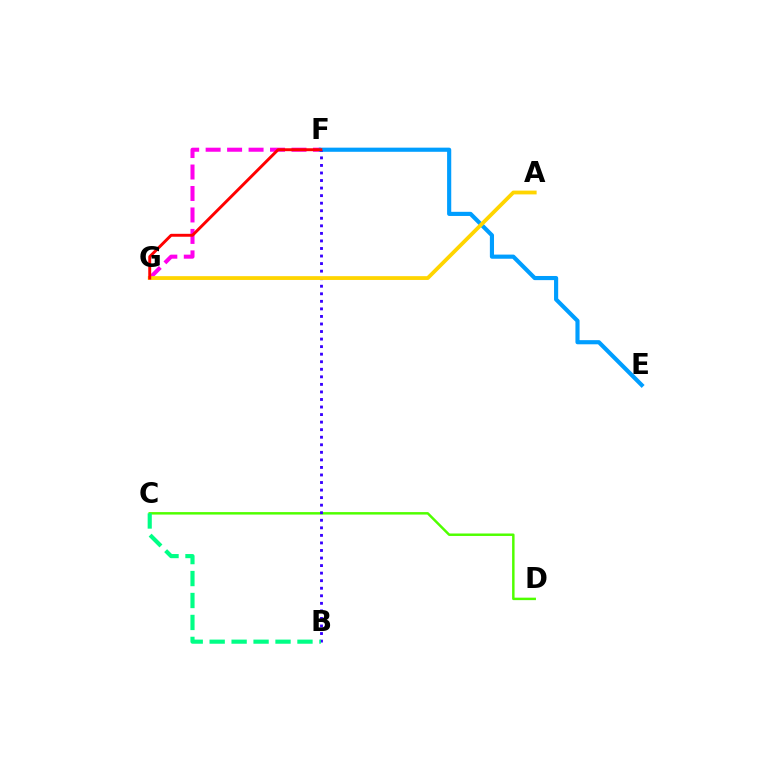{('F', 'G'): [{'color': '#ff00ed', 'line_style': 'dashed', 'thickness': 2.92}, {'color': '#ff0000', 'line_style': 'solid', 'thickness': 2.1}], ('E', 'F'): [{'color': '#009eff', 'line_style': 'solid', 'thickness': 2.98}], ('C', 'D'): [{'color': '#4fff00', 'line_style': 'solid', 'thickness': 1.78}], ('B', 'F'): [{'color': '#3700ff', 'line_style': 'dotted', 'thickness': 2.05}], ('A', 'G'): [{'color': '#ffd500', 'line_style': 'solid', 'thickness': 2.73}], ('B', 'C'): [{'color': '#00ff86', 'line_style': 'dashed', 'thickness': 2.98}]}